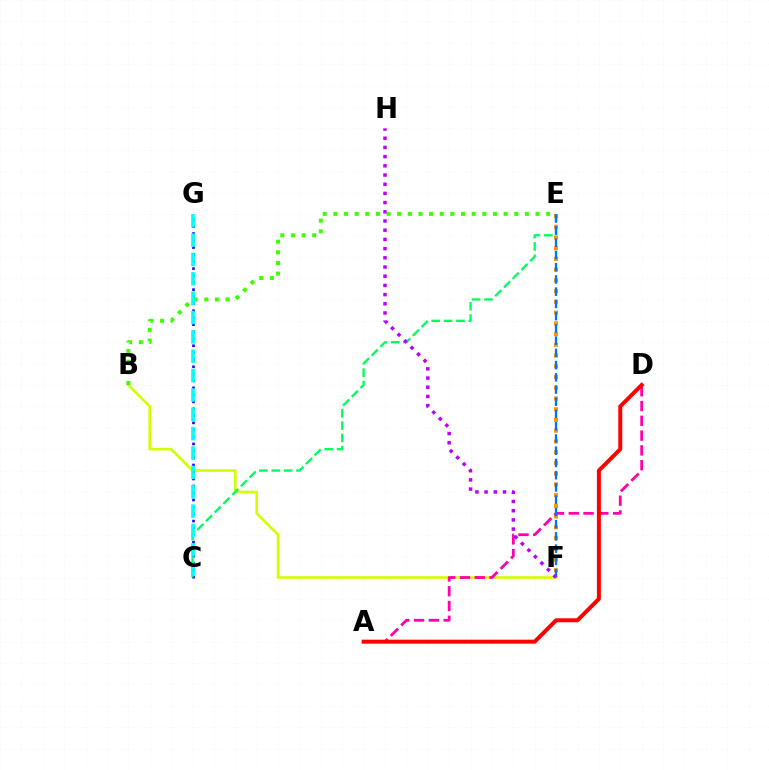{('B', 'F'): [{'color': '#d1ff00', 'line_style': 'solid', 'thickness': 1.88}], ('E', 'F'): [{'color': '#ff9400', 'line_style': 'dotted', 'thickness': 2.92}, {'color': '#0074ff', 'line_style': 'dashed', 'thickness': 1.66}], ('A', 'D'): [{'color': '#ff00ac', 'line_style': 'dashed', 'thickness': 2.01}, {'color': '#ff0000', 'line_style': 'solid', 'thickness': 2.87}], ('C', 'G'): [{'color': '#2500ff', 'line_style': 'dotted', 'thickness': 1.91}, {'color': '#00fff6', 'line_style': 'dashed', 'thickness': 2.63}], ('C', 'E'): [{'color': '#00ff5c', 'line_style': 'dashed', 'thickness': 1.68}], ('B', 'E'): [{'color': '#3dff00', 'line_style': 'dotted', 'thickness': 2.89}], ('F', 'H'): [{'color': '#b900ff', 'line_style': 'dotted', 'thickness': 2.5}]}